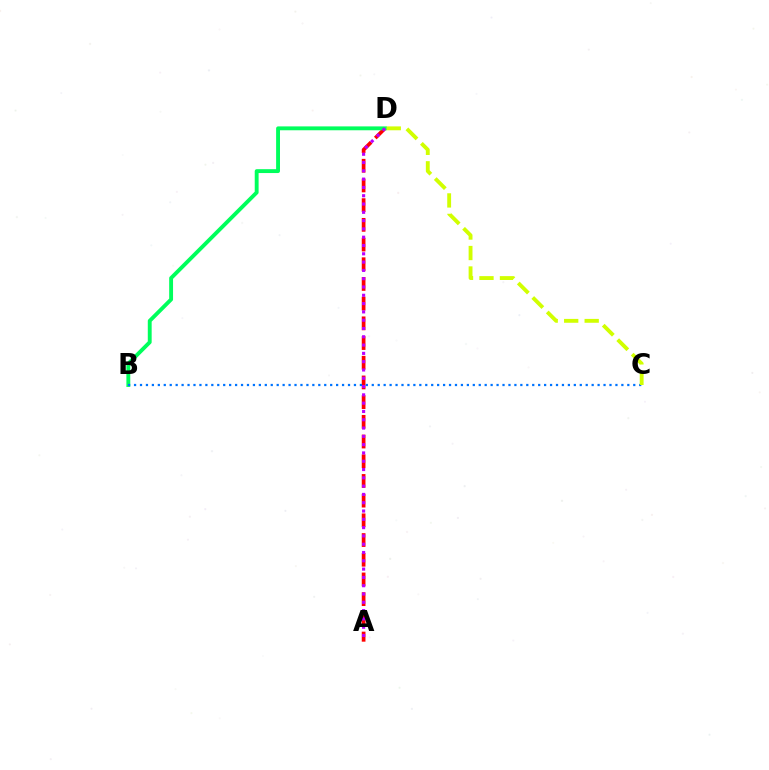{('A', 'D'): [{'color': '#ff0000', 'line_style': 'dashed', 'thickness': 2.68}, {'color': '#b900ff', 'line_style': 'dotted', 'thickness': 2.25}], ('B', 'D'): [{'color': '#00ff5c', 'line_style': 'solid', 'thickness': 2.79}], ('B', 'C'): [{'color': '#0074ff', 'line_style': 'dotted', 'thickness': 1.61}], ('C', 'D'): [{'color': '#d1ff00', 'line_style': 'dashed', 'thickness': 2.78}]}